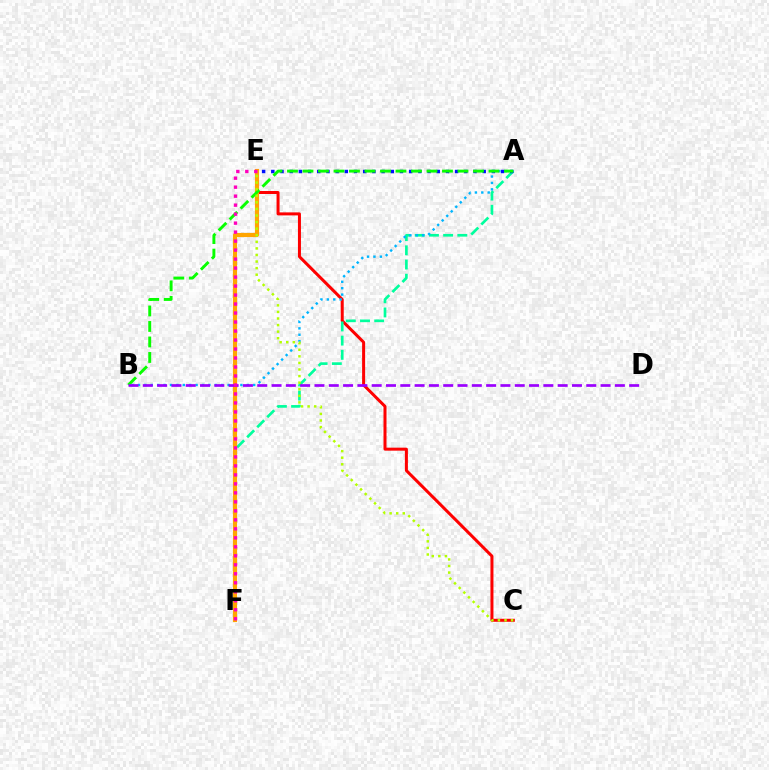{('C', 'E'): [{'color': '#ff0000', 'line_style': 'solid', 'thickness': 2.17}, {'color': '#b3ff00', 'line_style': 'dotted', 'thickness': 1.79}], ('A', 'F'): [{'color': '#00ff9d', 'line_style': 'dashed', 'thickness': 1.93}], ('A', 'E'): [{'color': '#0010ff', 'line_style': 'dotted', 'thickness': 2.5}], ('A', 'B'): [{'color': '#00b5ff', 'line_style': 'dotted', 'thickness': 1.74}, {'color': '#08ff00', 'line_style': 'dashed', 'thickness': 2.11}], ('E', 'F'): [{'color': '#ffa500', 'line_style': 'solid', 'thickness': 2.99}, {'color': '#ff00bd', 'line_style': 'dotted', 'thickness': 2.44}], ('B', 'D'): [{'color': '#9b00ff', 'line_style': 'dashed', 'thickness': 1.94}]}